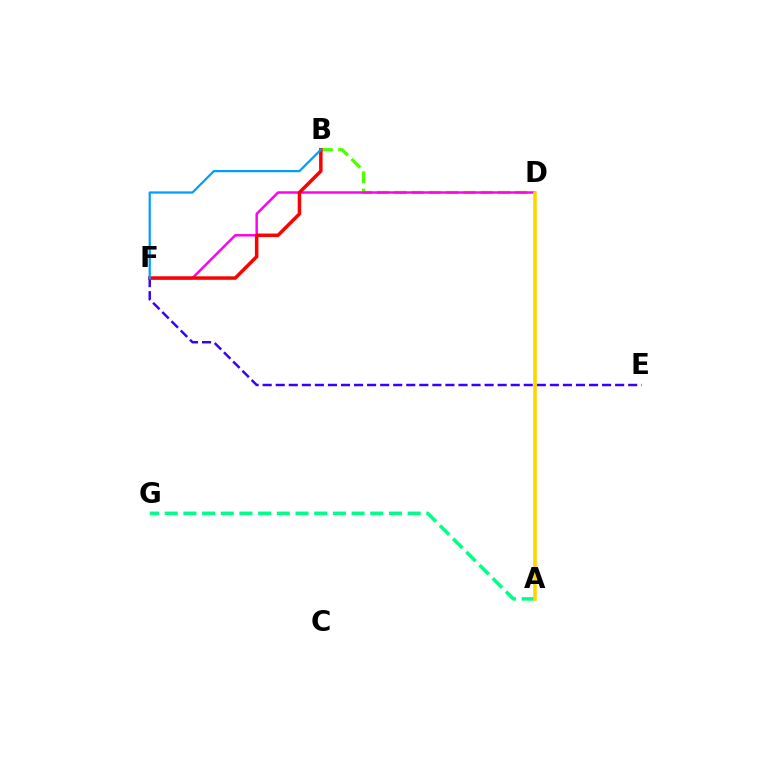{('E', 'F'): [{'color': '#3700ff', 'line_style': 'dashed', 'thickness': 1.77}], ('B', 'D'): [{'color': '#4fff00', 'line_style': 'dashed', 'thickness': 2.35}], ('D', 'F'): [{'color': '#ff00ed', 'line_style': 'solid', 'thickness': 1.76}], ('A', 'G'): [{'color': '#00ff86', 'line_style': 'dashed', 'thickness': 2.54}], ('A', 'D'): [{'color': '#ffd500', 'line_style': 'solid', 'thickness': 2.56}], ('B', 'F'): [{'color': '#ff0000', 'line_style': 'solid', 'thickness': 2.52}, {'color': '#009eff', 'line_style': 'solid', 'thickness': 1.61}]}